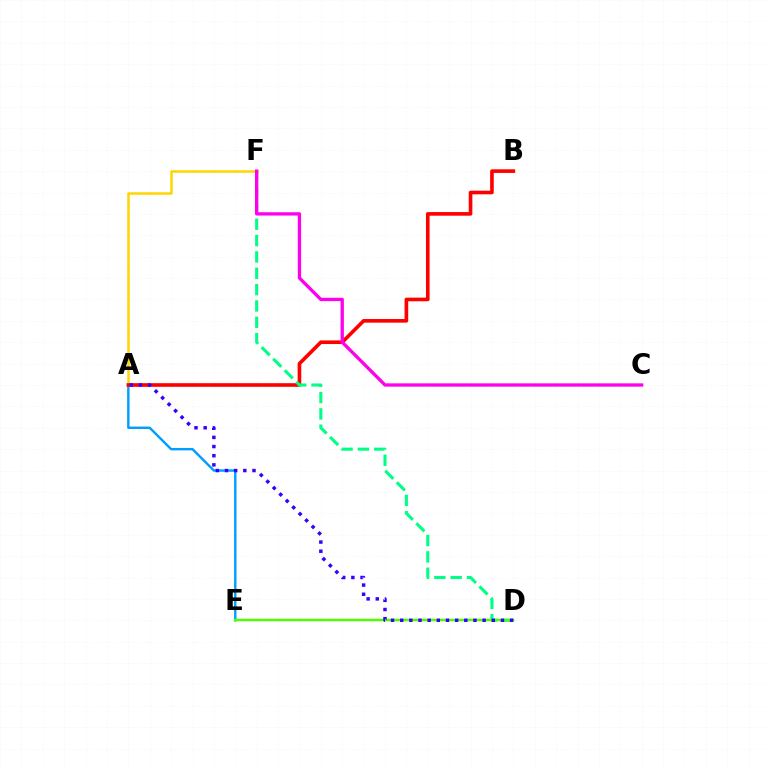{('A', 'E'): [{'color': '#009eff', 'line_style': 'solid', 'thickness': 1.74}], ('A', 'F'): [{'color': '#ffd500', 'line_style': 'solid', 'thickness': 1.81}], ('A', 'B'): [{'color': '#ff0000', 'line_style': 'solid', 'thickness': 2.61}], ('D', 'F'): [{'color': '#00ff86', 'line_style': 'dashed', 'thickness': 2.22}], ('D', 'E'): [{'color': '#4fff00', 'line_style': 'solid', 'thickness': 1.78}], ('C', 'F'): [{'color': '#ff00ed', 'line_style': 'solid', 'thickness': 2.38}], ('A', 'D'): [{'color': '#3700ff', 'line_style': 'dotted', 'thickness': 2.49}]}